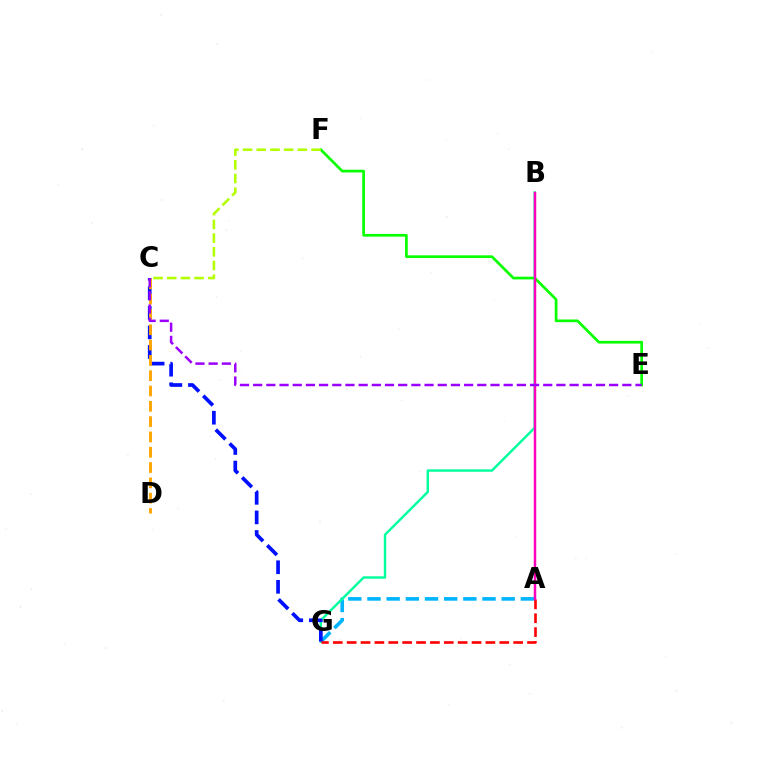{('A', 'G'): [{'color': '#00b5ff', 'line_style': 'dashed', 'thickness': 2.61}, {'color': '#ff0000', 'line_style': 'dashed', 'thickness': 1.88}], ('E', 'F'): [{'color': '#08ff00', 'line_style': 'solid', 'thickness': 1.94}], ('B', 'G'): [{'color': '#00ff9d', 'line_style': 'solid', 'thickness': 1.73}], ('C', 'G'): [{'color': '#0010ff', 'line_style': 'dashed', 'thickness': 2.66}], ('C', 'F'): [{'color': '#b3ff00', 'line_style': 'dashed', 'thickness': 1.86}], ('C', 'D'): [{'color': '#ffa500', 'line_style': 'dashed', 'thickness': 2.08}], ('A', 'B'): [{'color': '#ff00bd', 'line_style': 'solid', 'thickness': 1.78}], ('C', 'E'): [{'color': '#9b00ff', 'line_style': 'dashed', 'thickness': 1.79}]}